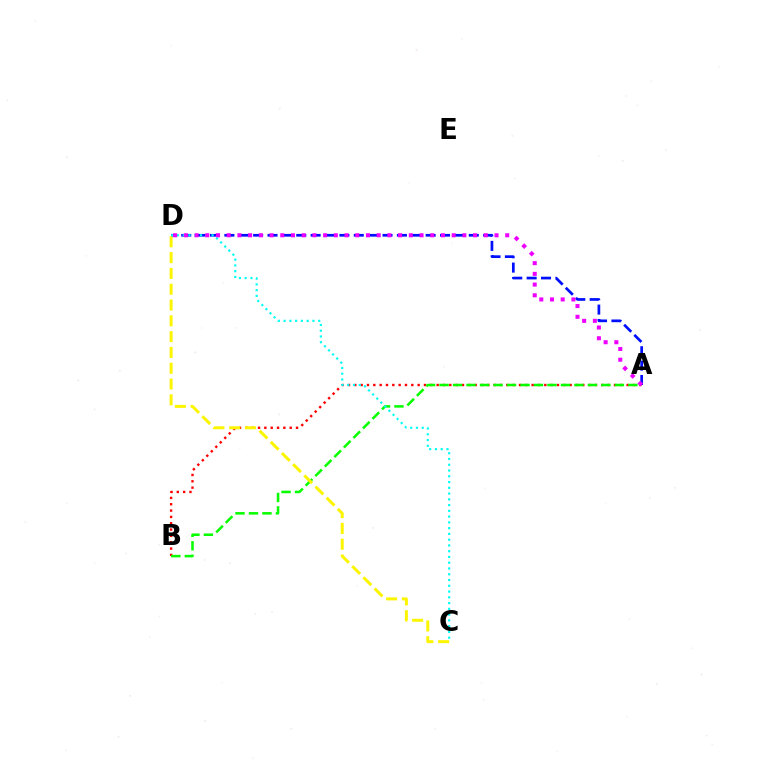{('A', 'B'): [{'color': '#ff0000', 'line_style': 'dotted', 'thickness': 1.72}, {'color': '#08ff00', 'line_style': 'dashed', 'thickness': 1.83}], ('A', 'D'): [{'color': '#0010ff', 'line_style': 'dashed', 'thickness': 1.95}, {'color': '#ee00ff', 'line_style': 'dotted', 'thickness': 2.91}], ('C', 'D'): [{'color': '#fcf500', 'line_style': 'dashed', 'thickness': 2.15}, {'color': '#00fff6', 'line_style': 'dotted', 'thickness': 1.57}]}